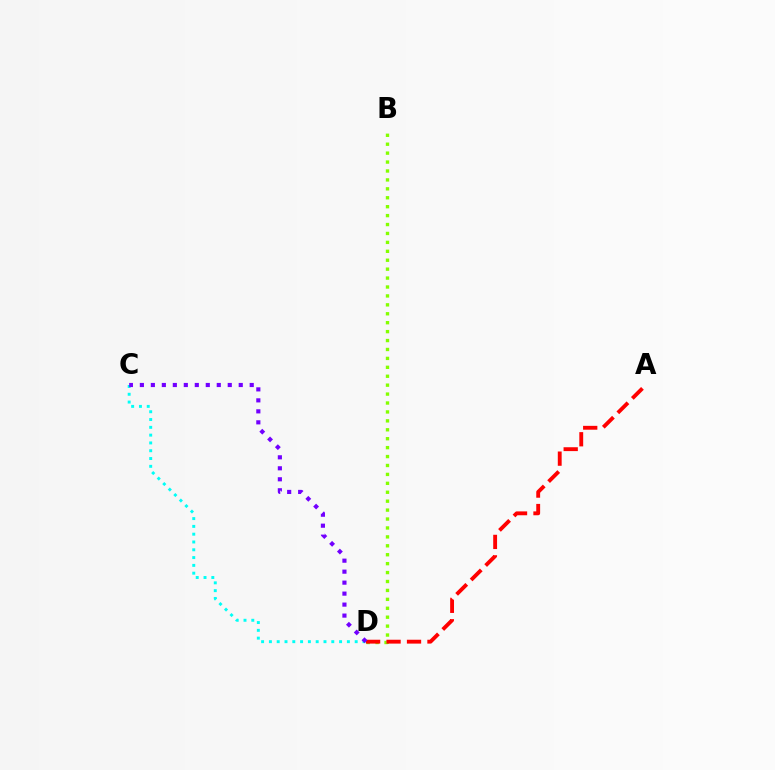{('B', 'D'): [{'color': '#84ff00', 'line_style': 'dotted', 'thickness': 2.42}], ('C', 'D'): [{'color': '#00fff6', 'line_style': 'dotted', 'thickness': 2.12}, {'color': '#7200ff', 'line_style': 'dotted', 'thickness': 2.98}], ('A', 'D'): [{'color': '#ff0000', 'line_style': 'dashed', 'thickness': 2.78}]}